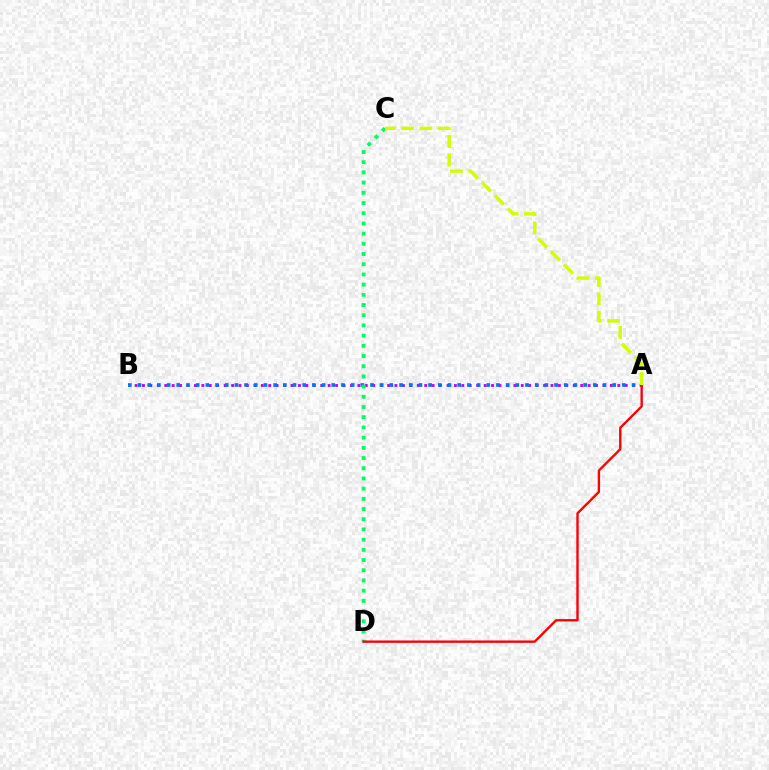{('A', 'B'): [{'color': '#b900ff', 'line_style': 'dotted', 'thickness': 2.02}, {'color': '#0074ff', 'line_style': 'dotted', 'thickness': 2.63}], ('C', 'D'): [{'color': '#00ff5c', 'line_style': 'dotted', 'thickness': 2.77}], ('A', 'D'): [{'color': '#ff0000', 'line_style': 'solid', 'thickness': 1.72}], ('A', 'C'): [{'color': '#d1ff00', 'line_style': 'dashed', 'thickness': 2.49}]}